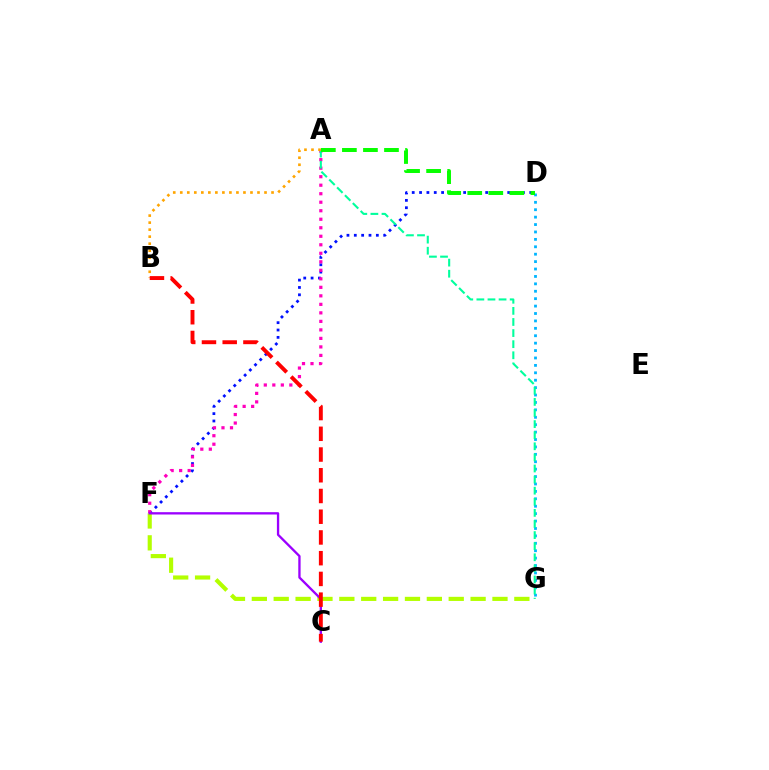{('D', 'F'): [{'color': '#0010ff', 'line_style': 'dotted', 'thickness': 2.0}], ('F', 'G'): [{'color': '#b3ff00', 'line_style': 'dashed', 'thickness': 2.97}], ('A', 'F'): [{'color': '#ff00bd', 'line_style': 'dotted', 'thickness': 2.31}], ('D', 'G'): [{'color': '#00b5ff', 'line_style': 'dotted', 'thickness': 2.01}], ('A', 'G'): [{'color': '#00ff9d', 'line_style': 'dashed', 'thickness': 1.51}], ('A', 'B'): [{'color': '#ffa500', 'line_style': 'dotted', 'thickness': 1.91}], ('C', 'F'): [{'color': '#9b00ff', 'line_style': 'solid', 'thickness': 1.67}], ('B', 'C'): [{'color': '#ff0000', 'line_style': 'dashed', 'thickness': 2.82}], ('A', 'D'): [{'color': '#08ff00', 'line_style': 'dashed', 'thickness': 2.86}]}